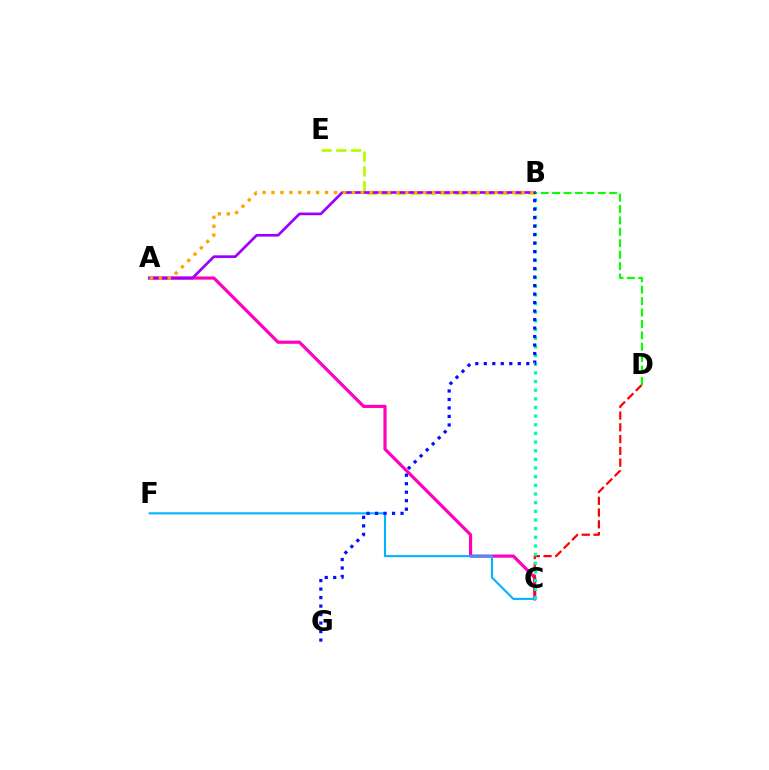{('A', 'C'): [{'color': '#ff00bd', 'line_style': 'solid', 'thickness': 2.29}], ('C', 'D'): [{'color': '#ff0000', 'line_style': 'dashed', 'thickness': 1.6}], ('C', 'F'): [{'color': '#00b5ff', 'line_style': 'solid', 'thickness': 1.51}], ('B', 'C'): [{'color': '#00ff9d', 'line_style': 'dotted', 'thickness': 2.35}], ('B', 'E'): [{'color': '#b3ff00', 'line_style': 'dashed', 'thickness': 2.0}], ('A', 'B'): [{'color': '#9b00ff', 'line_style': 'solid', 'thickness': 1.94}, {'color': '#ffa500', 'line_style': 'dotted', 'thickness': 2.42}], ('B', 'D'): [{'color': '#08ff00', 'line_style': 'dashed', 'thickness': 1.55}], ('B', 'G'): [{'color': '#0010ff', 'line_style': 'dotted', 'thickness': 2.31}]}